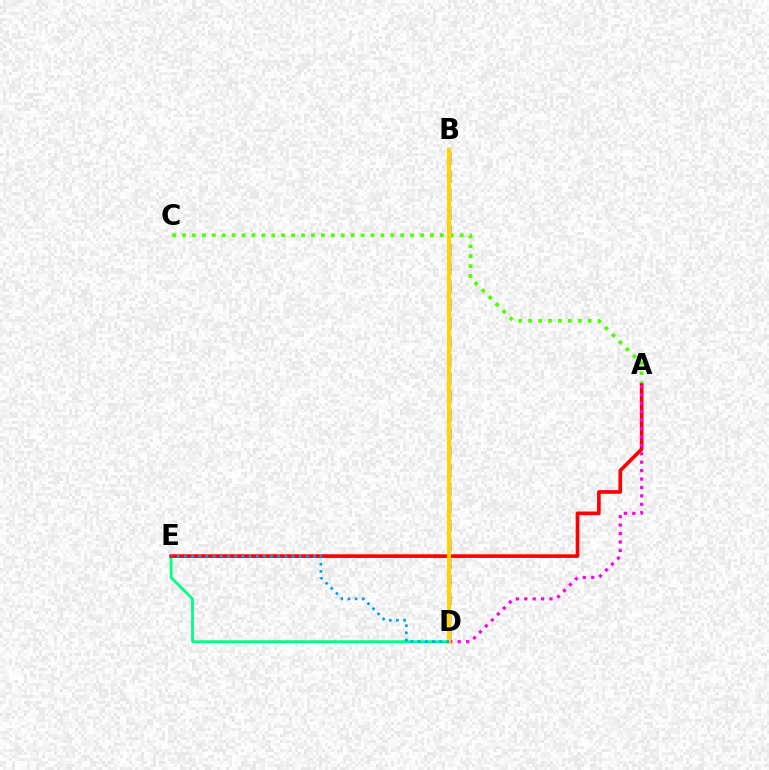{('D', 'E'): [{'color': '#00ff86', 'line_style': 'solid', 'thickness': 2.02}, {'color': '#009eff', 'line_style': 'dotted', 'thickness': 1.95}], ('B', 'D'): [{'color': '#3700ff', 'line_style': 'dashed', 'thickness': 2.5}, {'color': '#ffd500', 'line_style': 'solid', 'thickness': 2.98}], ('A', 'C'): [{'color': '#4fff00', 'line_style': 'dotted', 'thickness': 2.69}], ('A', 'E'): [{'color': '#ff0000', 'line_style': 'solid', 'thickness': 2.61}], ('A', 'D'): [{'color': '#ff00ed', 'line_style': 'dotted', 'thickness': 2.29}]}